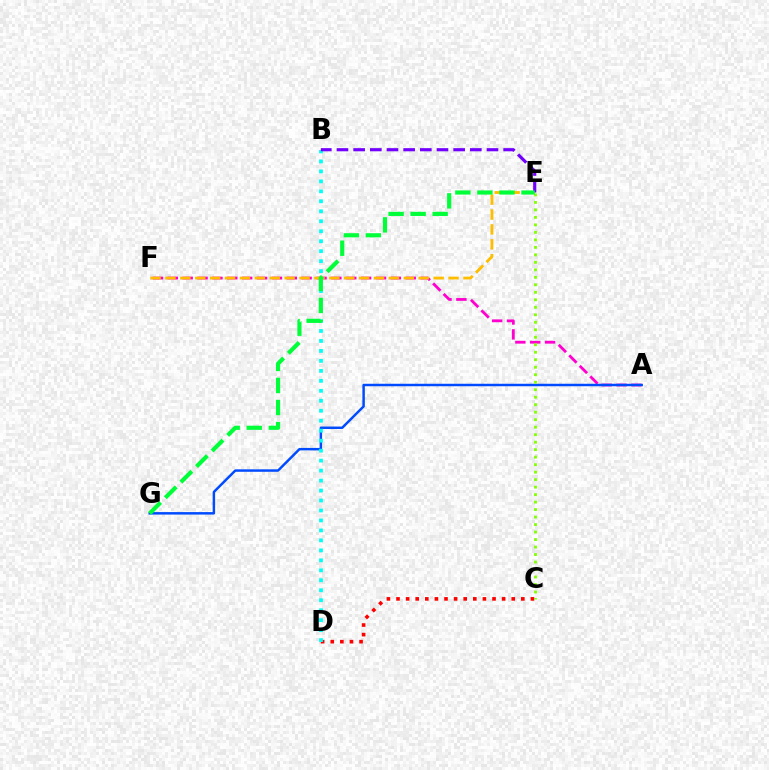{('A', 'F'): [{'color': '#ff00cf', 'line_style': 'dashed', 'thickness': 2.02}], ('C', 'D'): [{'color': '#ff0000', 'line_style': 'dotted', 'thickness': 2.61}], ('A', 'G'): [{'color': '#004bff', 'line_style': 'solid', 'thickness': 1.78}], ('B', 'D'): [{'color': '#00fff6', 'line_style': 'dotted', 'thickness': 2.71}], ('E', 'F'): [{'color': '#ffbd00', 'line_style': 'dashed', 'thickness': 2.02}], ('B', 'E'): [{'color': '#7200ff', 'line_style': 'dashed', 'thickness': 2.26}], ('C', 'E'): [{'color': '#84ff00', 'line_style': 'dotted', 'thickness': 2.04}], ('E', 'G'): [{'color': '#00ff39', 'line_style': 'dashed', 'thickness': 2.99}]}